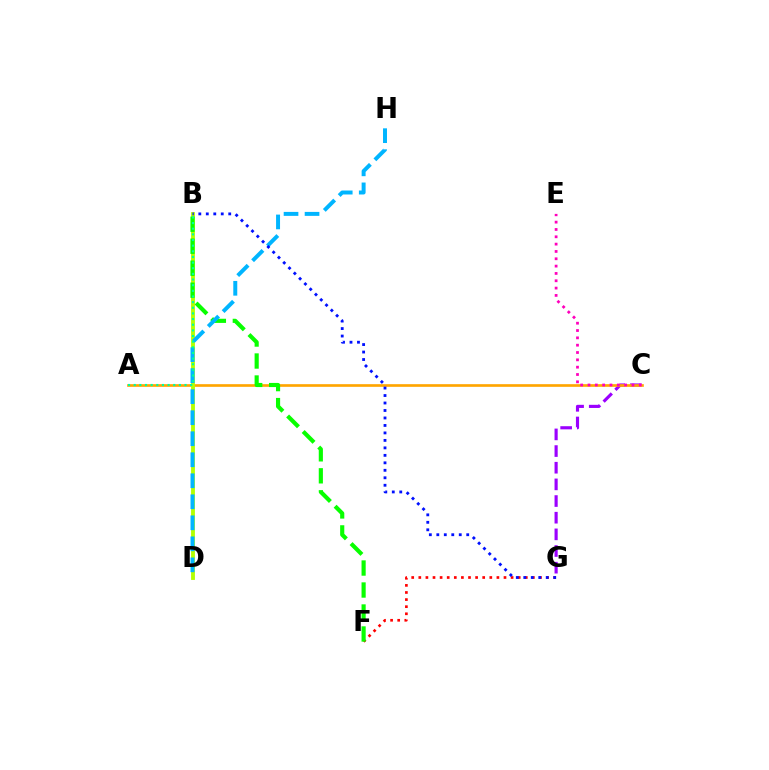{('C', 'G'): [{'color': '#9b00ff', 'line_style': 'dashed', 'thickness': 2.26}], ('A', 'C'): [{'color': '#ffa500', 'line_style': 'solid', 'thickness': 1.92}], ('B', 'D'): [{'color': '#b3ff00', 'line_style': 'solid', 'thickness': 2.77}], ('F', 'G'): [{'color': '#ff0000', 'line_style': 'dotted', 'thickness': 1.93}], ('C', 'E'): [{'color': '#ff00bd', 'line_style': 'dotted', 'thickness': 1.99}], ('B', 'F'): [{'color': '#08ff00', 'line_style': 'dashed', 'thickness': 2.99}], ('D', 'H'): [{'color': '#00b5ff', 'line_style': 'dashed', 'thickness': 2.86}], ('A', 'B'): [{'color': '#00ff9d', 'line_style': 'dotted', 'thickness': 1.53}], ('B', 'G'): [{'color': '#0010ff', 'line_style': 'dotted', 'thickness': 2.03}]}